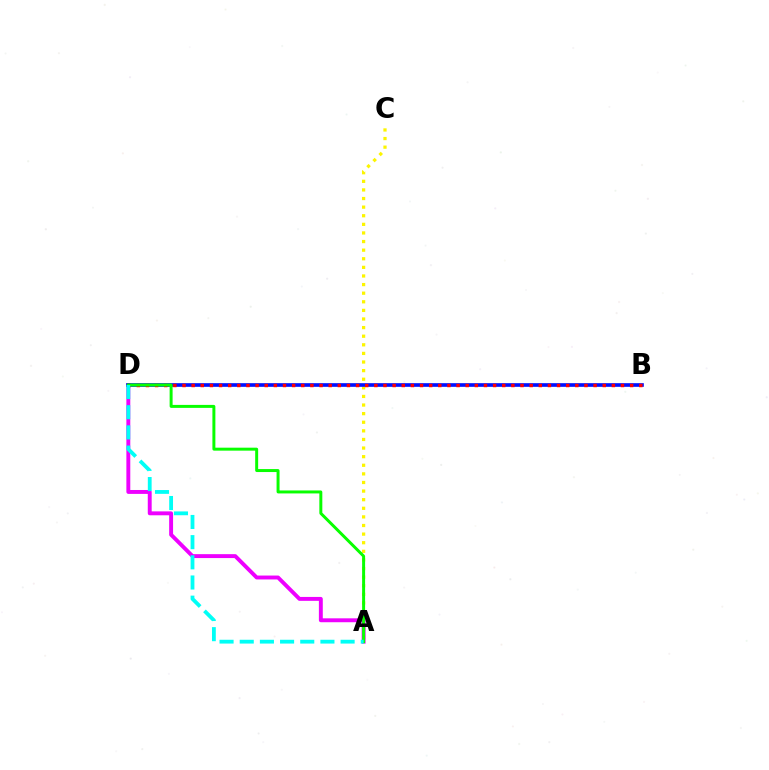{('A', 'C'): [{'color': '#fcf500', 'line_style': 'dotted', 'thickness': 2.34}], ('A', 'D'): [{'color': '#ee00ff', 'line_style': 'solid', 'thickness': 2.81}, {'color': '#08ff00', 'line_style': 'solid', 'thickness': 2.14}, {'color': '#00fff6', 'line_style': 'dashed', 'thickness': 2.74}], ('B', 'D'): [{'color': '#0010ff', 'line_style': 'solid', 'thickness': 2.63}, {'color': '#ff0000', 'line_style': 'dotted', 'thickness': 2.48}]}